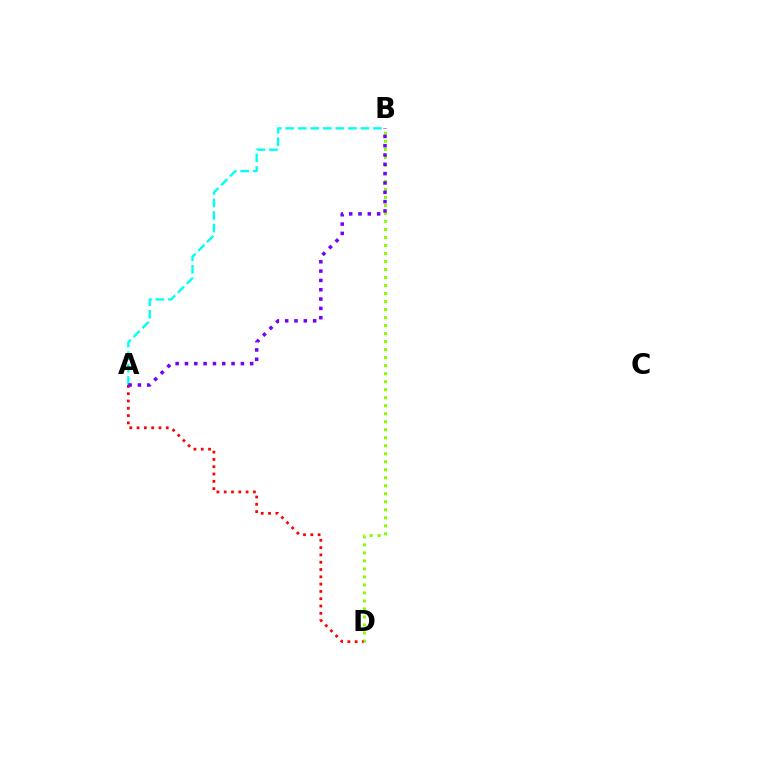{('A', 'B'): [{'color': '#00fff6', 'line_style': 'dashed', 'thickness': 1.7}, {'color': '#7200ff', 'line_style': 'dotted', 'thickness': 2.53}], ('B', 'D'): [{'color': '#84ff00', 'line_style': 'dotted', 'thickness': 2.18}], ('A', 'D'): [{'color': '#ff0000', 'line_style': 'dotted', 'thickness': 1.98}]}